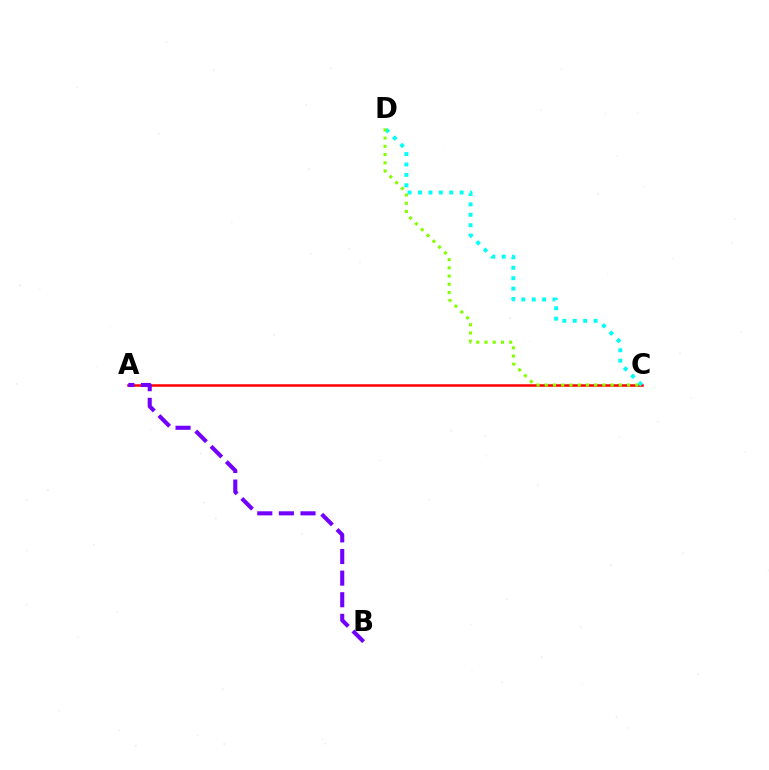{('A', 'C'): [{'color': '#ff0000', 'line_style': 'solid', 'thickness': 1.81}], ('C', 'D'): [{'color': '#00fff6', 'line_style': 'dotted', 'thickness': 2.83}, {'color': '#84ff00', 'line_style': 'dotted', 'thickness': 2.24}], ('A', 'B'): [{'color': '#7200ff', 'line_style': 'dashed', 'thickness': 2.94}]}